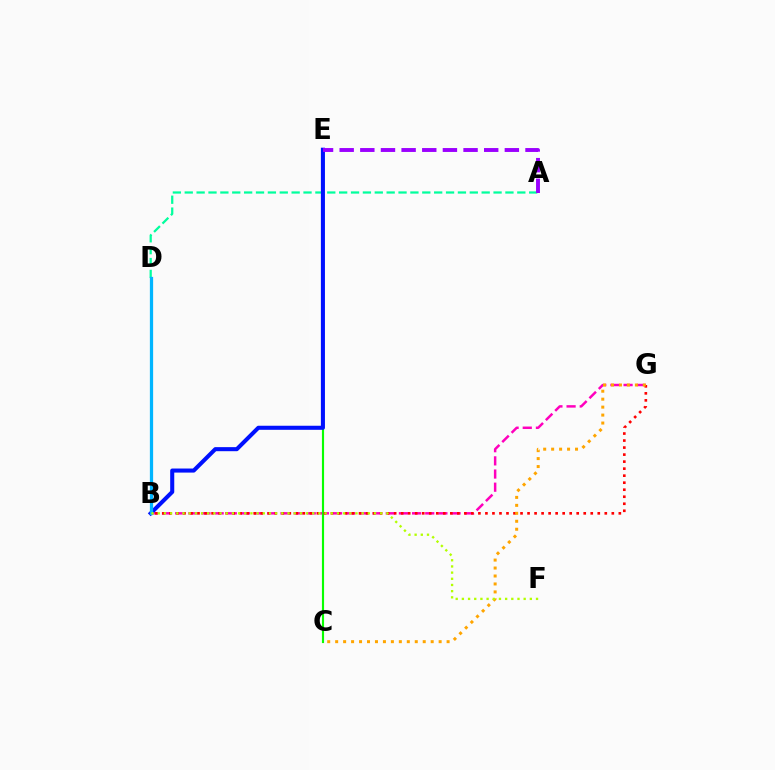{('B', 'G'): [{'color': '#ff00bd', 'line_style': 'dashed', 'thickness': 1.79}, {'color': '#ff0000', 'line_style': 'dotted', 'thickness': 1.91}], ('C', 'E'): [{'color': '#08ff00', 'line_style': 'solid', 'thickness': 1.55}], ('A', 'D'): [{'color': '#00ff9d', 'line_style': 'dashed', 'thickness': 1.61}], ('B', 'E'): [{'color': '#0010ff', 'line_style': 'solid', 'thickness': 2.92}], ('B', 'D'): [{'color': '#00b5ff', 'line_style': 'solid', 'thickness': 2.34}], ('C', 'G'): [{'color': '#ffa500', 'line_style': 'dotted', 'thickness': 2.16}], ('A', 'E'): [{'color': '#9b00ff', 'line_style': 'dashed', 'thickness': 2.8}], ('B', 'F'): [{'color': '#b3ff00', 'line_style': 'dotted', 'thickness': 1.68}]}